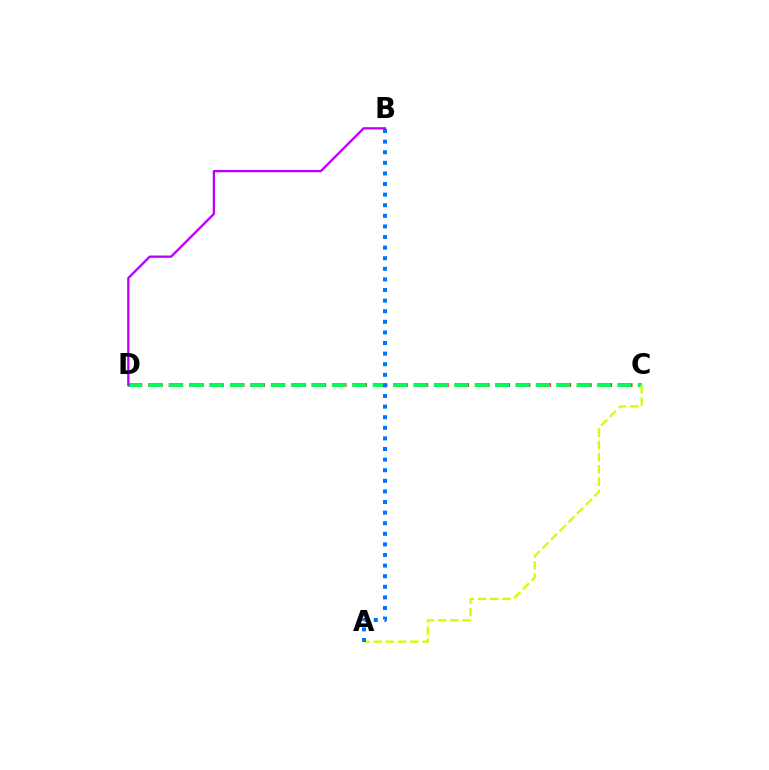{('C', 'D'): [{'color': '#ff0000', 'line_style': 'dashed', 'thickness': 2.77}, {'color': '#00ff5c', 'line_style': 'dashed', 'thickness': 2.77}], ('A', 'C'): [{'color': '#d1ff00', 'line_style': 'dashed', 'thickness': 1.67}], ('A', 'B'): [{'color': '#0074ff', 'line_style': 'dotted', 'thickness': 2.88}], ('B', 'D'): [{'color': '#b900ff', 'line_style': 'solid', 'thickness': 1.66}]}